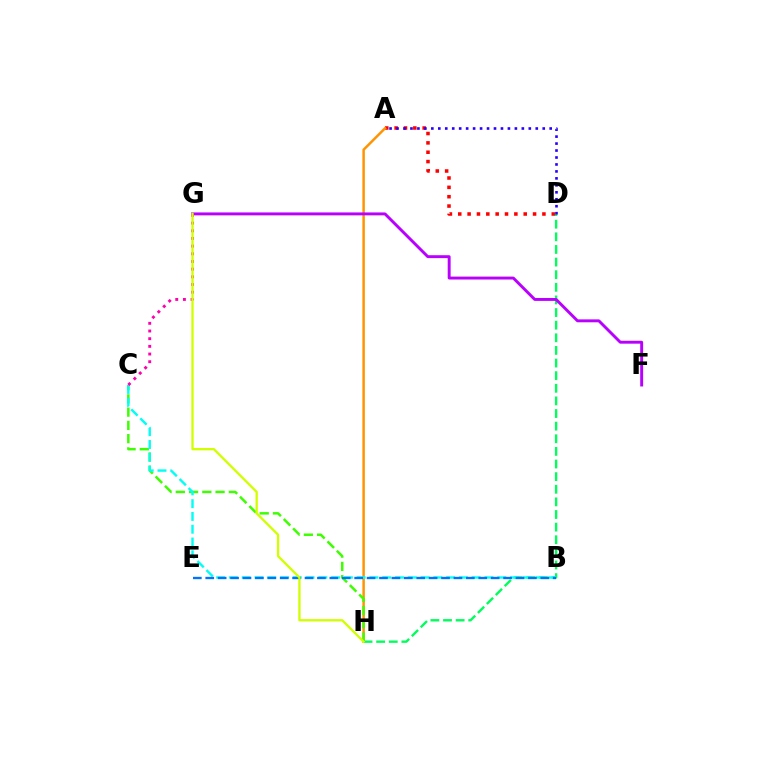{('A', 'D'): [{'color': '#ff0000', 'line_style': 'dotted', 'thickness': 2.54}, {'color': '#2500ff', 'line_style': 'dotted', 'thickness': 1.89}], ('A', 'H'): [{'color': '#ff9400', 'line_style': 'solid', 'thickness': 1.79}], ('D', 'H'): [{'color': '#00ff5c', 'line_style': 'dashed', 'thickness': 1.71}], ('F', 'G'): [{'color': '#b900ff', 'line_style': 'solid', 'thickness': 2.1}], ('C', 'H'): [{'color': '#3dff00', 'line_style': 'dashed', 'thickness': 1.8}], ('B', 'C'): [{'color': '#00fff6', 'line_style': 'dashed', 'thickness': 1.74}], ('C', 'G'): [{'color': '#ff00ac', 'line_style': 'dotted', 'thickness': 2.09}], ('B', 'E'): [{'color': '#0074ff', 'line_style': 'dashed', 'thickness': 1.69}], ('G', 'H'): [{'color': '#d1ff00', 'line_style': 'solid', 'thickness': 1.66}]}